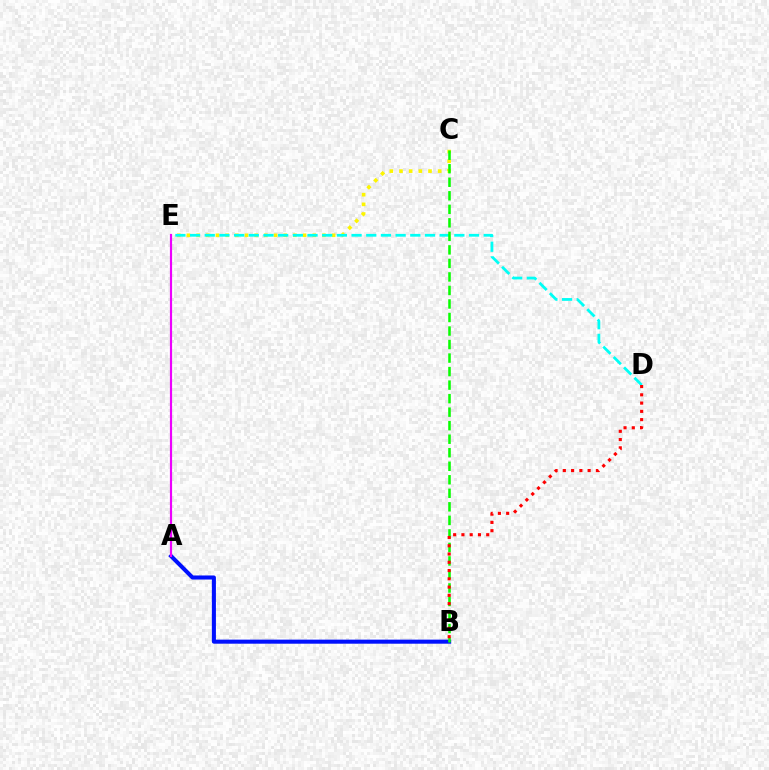{('C', 'E'): [{'color': '#fcf500', 'line_style': 'dotted', 'thickness': 2.63}], ('D', 'E'): [{'color': '#00fff6', 'line_style': 'dashed', 'thickness': 1.99}], ('A', 'B'): [{'color': '#0010ff', 'line_style': 'solid', 'thickness': 2.92}], ('A', 'E'): [{'color': '#ee00ff', 'line_style': 'solid', 'thickness': 1.57}], ('B', 'C'): [{'color': '#08ff00', 'line_style': 'dashed', 'thickness': 1.84}], ('B', 'D'): [{'color': '#ff0000', 'line_style': 'dotted', 'thickness': 2.25}]}